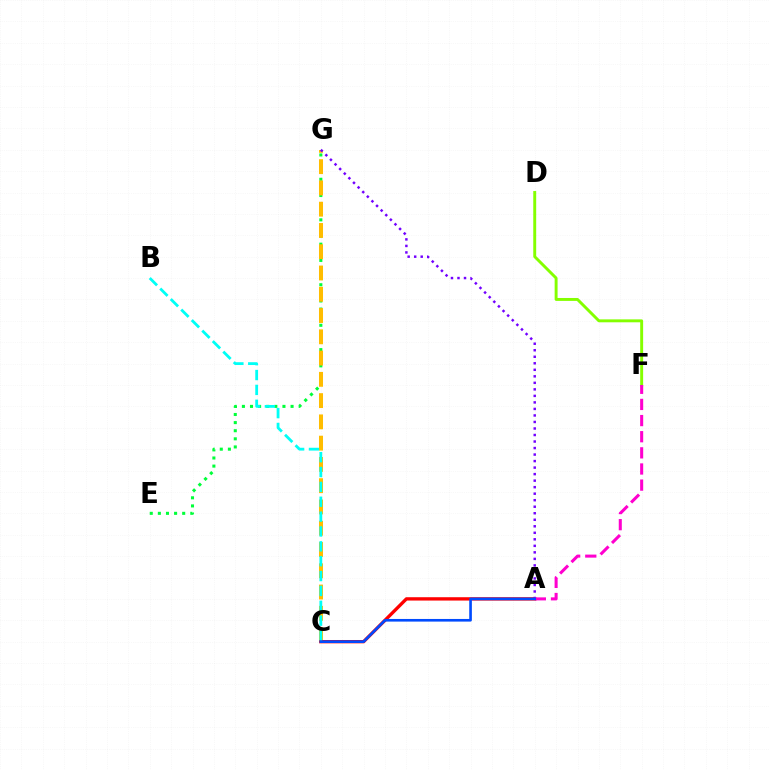{('E', 'G'): [{'color': '#00ff39', 'line_style': 'dotted', 'thickness': 2.2}], ('C', 'G'): [{'color': '#ffbd00', 'line_style': 'dashed', 'thickness': 2.89}], ('A', 'C'): [{'color': '#ff0000', 'line_style': 'solid', 'thickness': 2.4}, {'color': '#004bff', 'line_style': 'solid', 'thickness': 1.89}], ('D', 'F'): [{'color': '#84ff00', 'line_style': 'solid', 'thickness': 2.11}], ('B', 'C'): [{'color': '#00fff6', 'line_style': 'dashed', 'thickness': 2.02}], ('A', 'G'): [{'color': '#7200ff', 'line_style': 'dotted', 'thickness': 1.77}], ('A', 'F'): [{'color': '#ff00cf', 'line_style': 'dashed', 'thickness': 2.19}]}